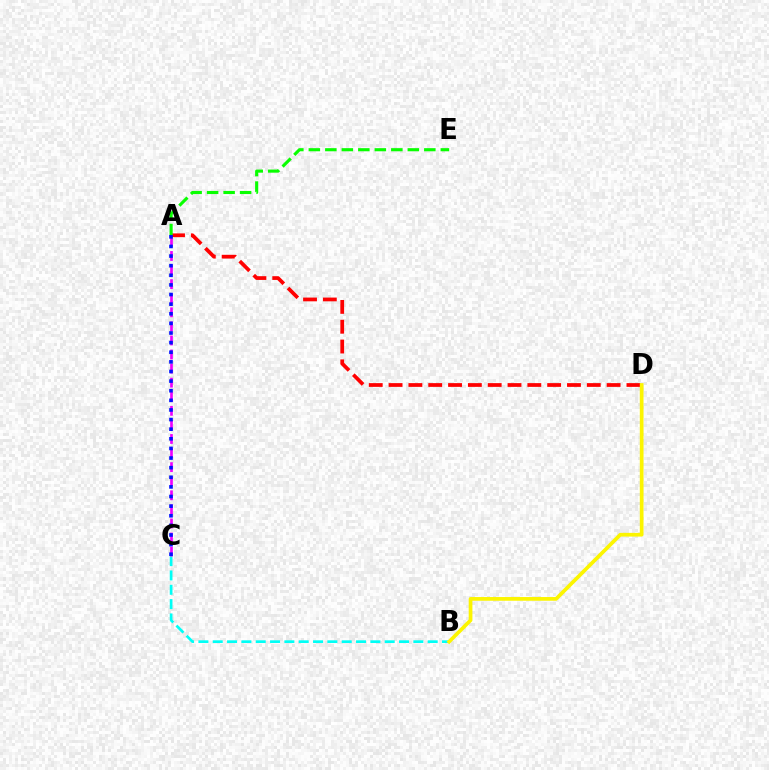{('A', 'D'): [{'color': '#ff0000', 'line_style': 'dashed', 'thickness': 2.69}], ('B', 'C'): [{'color': '#00fff6', 'line_style': 'dashed', 'thickness': 1.95}], ('A', 'E'): [{'color': '#08ff00', 'line_style': 'dashed', 'thickness': 2.24}], ('A', 'C'): [{'color': '#ee00ff', 'line_style': 'dashed', 'thickness': 1.91}, {'color': '#0010ff', 'line_style': 'dotted', 'thickness': 2.61}], ('B', 'D'): [{'color': '#fcf500', 'line_style': 'solid', 'thickness': 2.67}]}